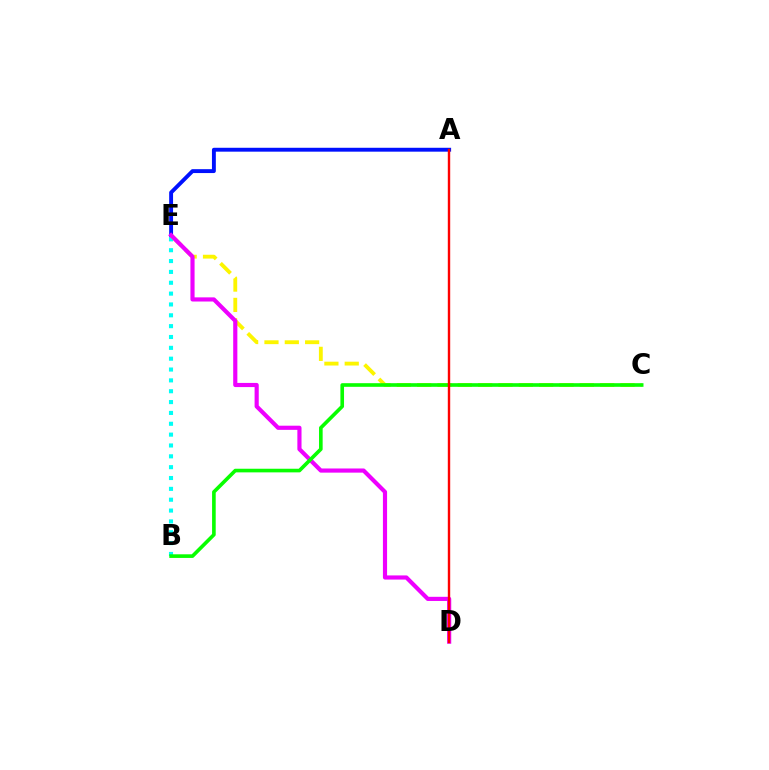{('B', 'E'): [{'color': '#00fff6', 'line_style': 'dotted', 'thickness': 2.95}], ('C', 'E'): [{'color': '#fcf500', 'line_style': 'dashed', 'thickness': 2.76}], ('A', 'E'): [{'color': '#0010ff', 'line_style': 'solid', 'thickness': 2.8}], ('D', 'E'): [{'color': '#ee00ff', 'line_style': 'solid', 'thickness': 2.99}], ('B', 'C'): [{'color': '#08ff00', 'line_style': 'solid', 'thickness': 2.61}], ('A', 'D'): [{'color': '#ff0000', 'line_style': 'solid', 'thickness': 1.73}]}